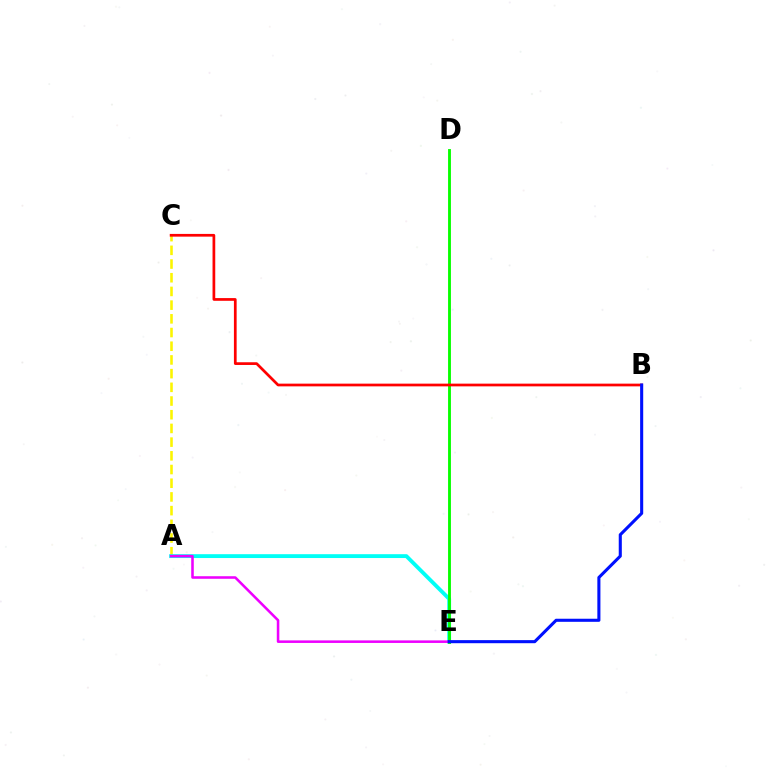{('A', 'C'): [{'color': '#fcf500', 'line_style': 'dashed', 'thickness': 1.86}], ('A', 'E'): [{'color': '#00fff6', 'line_style': 'solid', 'thickness': 2.77}, {'color': '#ee00ff', 'line_style': 'solid', 'thickness': 1.84}], ('D', 'E'): [{'color': '#08ff00', 'line_style': 'solid', 'thickness': 2.07}], ('B', 'C'): [{'color': '#ff0000', 'line_style': 'solid', 'thickness': 1.96}], ('B', 'E'): [{'color': '#0010ff', 'line_style': 'solid', 'thickness': 2.22}]}